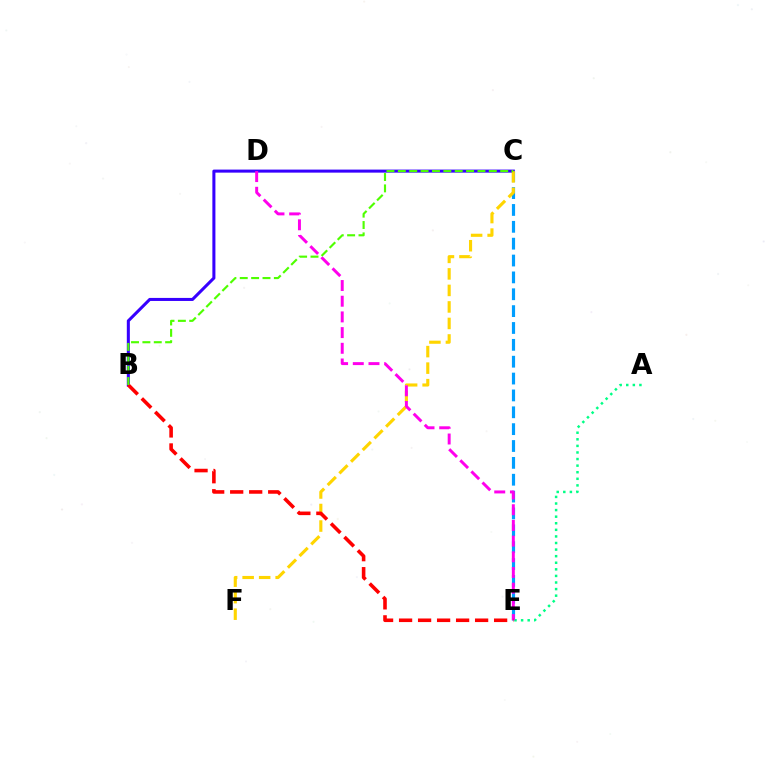{('C', 'E'): [{'color': '#009eff', 'line_style': 'dashed', 'thickness': 2.29}], ('B', 'C'): [{'color': '#3700ff', 'line_style': 'solid', 'thickness': 2.19}, {'color': '#4fff00', 'line_style': 'dashed', 'thickness': 1.54}], ('C', 'F'): [{'color': '#ffd500', 'line_style': 'dashed', 'thickness': 2.24}], ('A', 'E'): [{'color': '#00ff86', 'line_style': 'dotted', 'thickness': 1.79}], ('D', 'E'): [{'color': '#ff00ed', 'line_style': 'dashed', 'thickness': 2.13}], ('B', 'E'): [{'color': '#ff0000', 'line_style': 'dashed', 'thickness': 2.58}]}